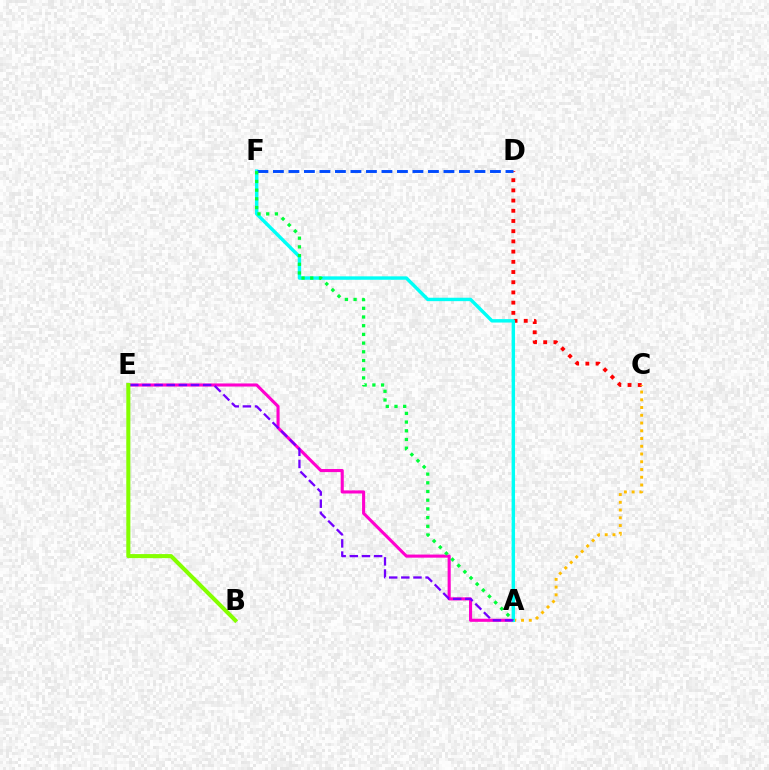{('C', 'D'): [{'color': '#ff0000', 'line_style': 'dotted', 'thickness': 2.77}], ('A', 'C'): [{'color': '#ffbd00', 'line_style': 'dotted', 'thickness': 2.1}], ('A', 'E'): [{'color': '#ff00cf', 'line_style': 'solid', 'thickness': 2.23}, {'color': '#7200ff', 'line_style': 'dashed', 'thickness': 1.65}], ('A', 'F'): [{'color': '#00fff6', 'line_style': 'solid', 'thickness': 2.46}, {'color': '#00ff39', 'line_style': 'dotted', 'thickness': 2.36}], ('D', 'F'): [{'color': '#004bff', 'line_style': 'dashed', 'thickness': 2.11}], ('B', 'E'): [{'color': '#84ff00', 'line_style': 'solid', 'thickness': 2.92}]}